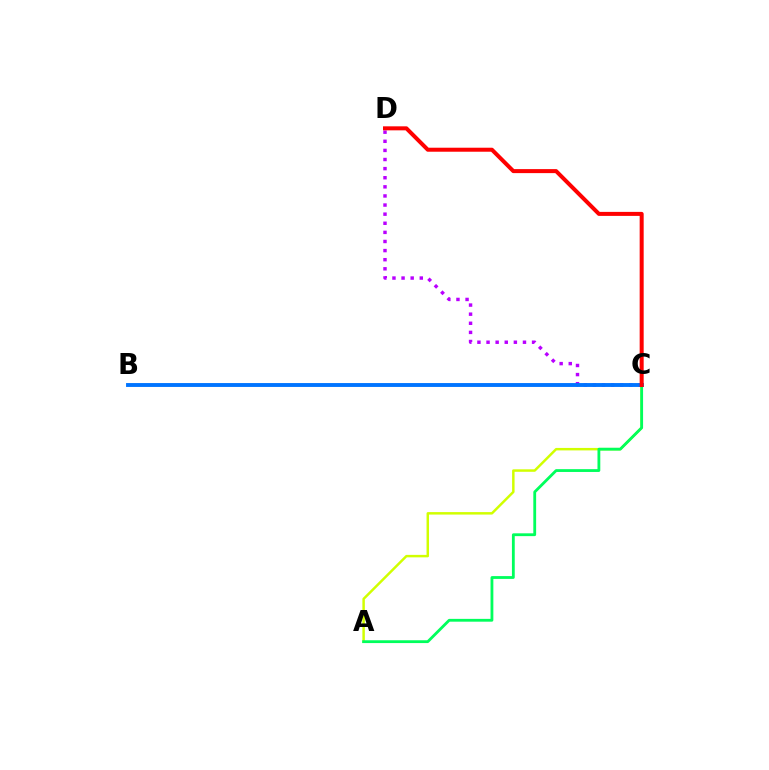{('A', 'C'): [{'color': '#d1ff00', 'line_style': 'solid', 'thickness': 1.78}, {'color': '#00ff5c', 'line_style': 'solid', 'thickness': 2.03}], ('C', 'D'): [{'color': '#b900ff', 'line_style': 'dotted', 'thickness': 2.47}, {'color': '#ff0000', 'line_style': 'solid', 'thickness': 2.89}], ('B', 'C'): [{'color': '#0074ff', 'line_style': 'solid', 'thickness': 2.79}]}